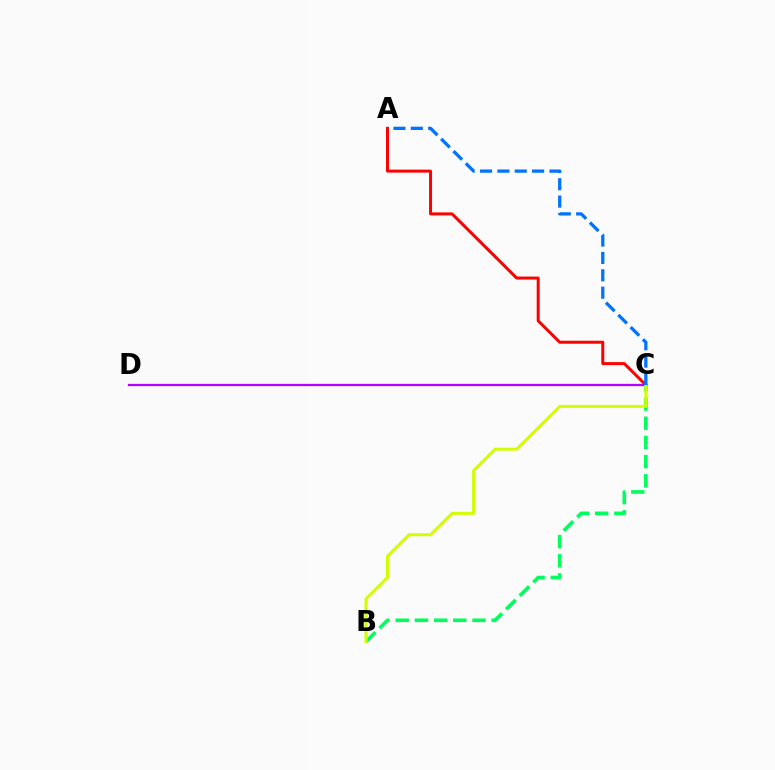{('C', 'D'): [{'color': '#b900ff', 'line_style': 'solid', 'thickness': 1.65}], ('B', 'C'): [{'color': '#00ff5c', 'line_style': 'dashed', 'thickness': 2.61}, {'color': '#d1ff00', 'line_style': 'solid', 'thickness': 2.15}], ('A', 'C'): [{'color': '#ff0000', 'line_style': 'solid', 'thickness': 2.15}, {'color': '#0074ff', 'line_style': 'dashed', 'thickness': 2.36}]}